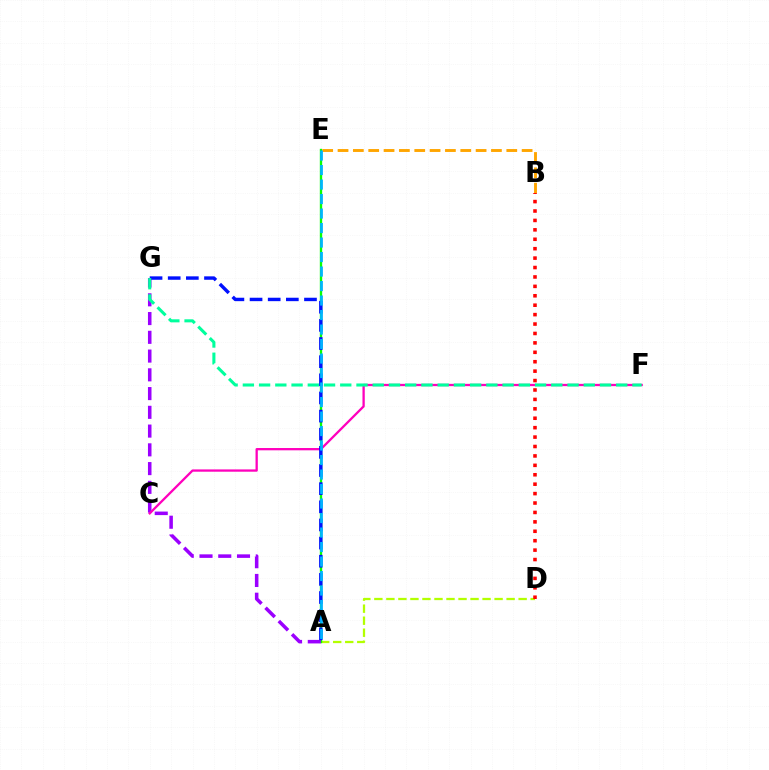{('A', 'D'): [{'color': '#b3ff00', 'line_style': 'dashed', 'thickness': 1.63}], ('A', 'E'): [{'color': '#08ff00', 'line_style': 'solid', 'thickness': 1.69}, {'color': '#00b5ff', 'line_style': 'dashed', 'thickness': 1.97}], ('B', 'E'): [{'color': '#ffa500', 'line_style': 'dashed', 'thickness': 2.08}], ('B', 'D'): [{'color': '#ff0000', 'line_style': 'dotted', 'thickness': 2.56}], ('A', 'G'): [{'color': '#9b00ff', 'line_style': 'dashed', 'thickness': 2.55}, {'color': '#0010ff', 'line_style': 'dashed', 'thickness': 2.46}], ('C', 'F'): [{'color': '#ff00bd', 'line_style': 'solid', 'thickness': 1.65}], ('F', 'G'): [{'color': '#00ff9d', 'line_style': 'dashed', 'thickness': 2.21}]}